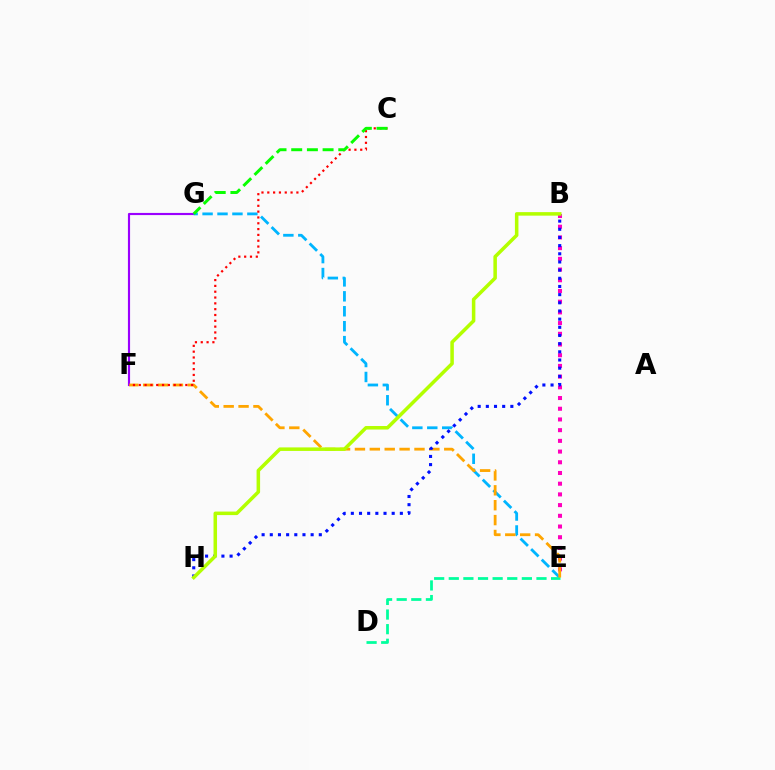{('F', 'G'): [{'color': '#9b00ff', 'line_style': 'solid', 'thickness': 1.55}], ('E', 'G'): [{'color': '#00b5ff', 'line_style': 'dashed', 'thickness': 2.03}], ('B', 'E'): [{'color': '#ff00bd', 'line_style': 'dotted', 'thickness': 2.91}], ('D', 'E'): [{'color': '#00ff9d', 'line_style': 'dashed', 'thickness': 1.99}], ('E', 'F'): [{'color': '#ffa500', 'line_style': 'dashed', 'thickness': 2.02}], ('B', 'H'): [{'color': '#0010ff', 'line_style': 'dotted', 'thickness': 2.22}, {'color': '#b3ff00', 'line_style': 'solid', 'thickness': 2.54}], ('C', 'F'): [{'color': '#ff0000', 'line_style': 'dotted', 'thickness': 1.58}], ('C', 'G'): [{'color': '#08ff00', 'line_style': 'dashed', 'thickness': 2.13}]}